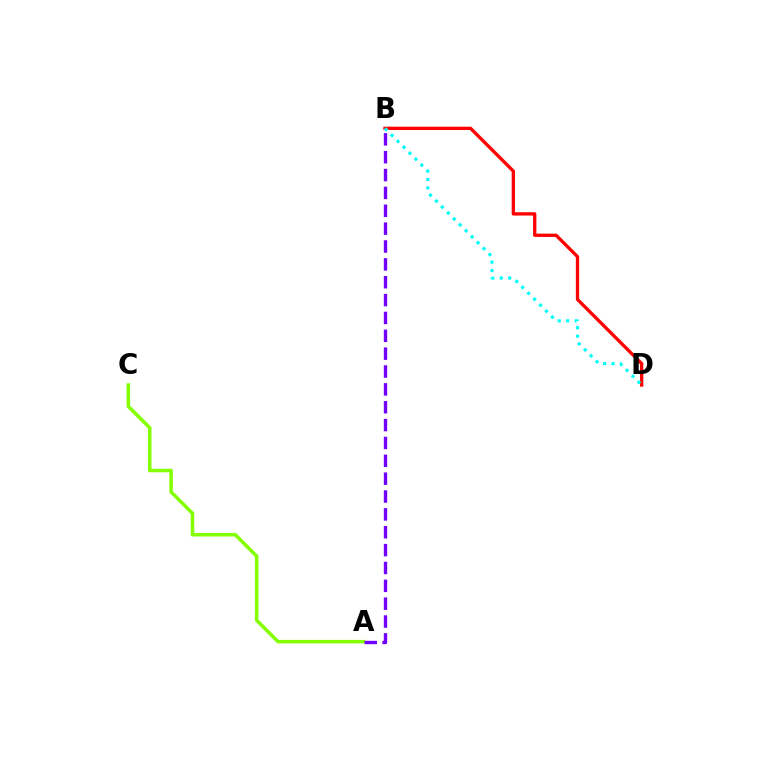{('B', 'D'): [{'color': '#ff0000', 'line_style': 'solid', 'thickness': 2.39}, {'color': '#00fff6', 'line_style': 'dotted', 'thickness': 2.28}], ('A', 'C'): [{'color': '#84ff00', 'line_style': 'solid', 'thickness': 2.53}], ('A', 'B'): [{'color': '#7200ff', 'line_style': 'dashed', 'thickness': 2.43}]}